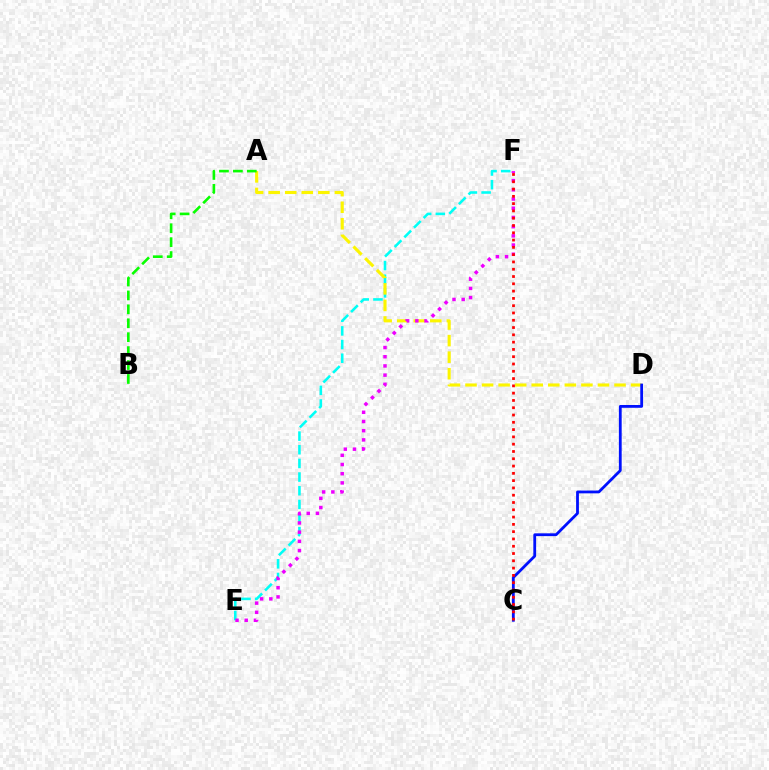{('E', 'F'): [{'color': '#00fff6', 'line_style': 'dashed', 'thickness': 1.86}, {'color': '#ee00ff', 'line_style': 'dotted', 'thickness': 2.5}], ('A', 'D'): [{'color': '#fcf500', 'line_style': 'dashed', 'thickness': 2.25}], ('C', 'D'): [{'color': '#0010ff', 'line_style': 'solid', 'thickness': 2.01}], ('A', 'B'): [{'color': '#08ff00', 'line_style': 'dashed', 'thickness': 1.89}], ('C', 'F'): [{'color': '#ff0000', 'line_style': 'dotted', 'thickness': 1.98}]}